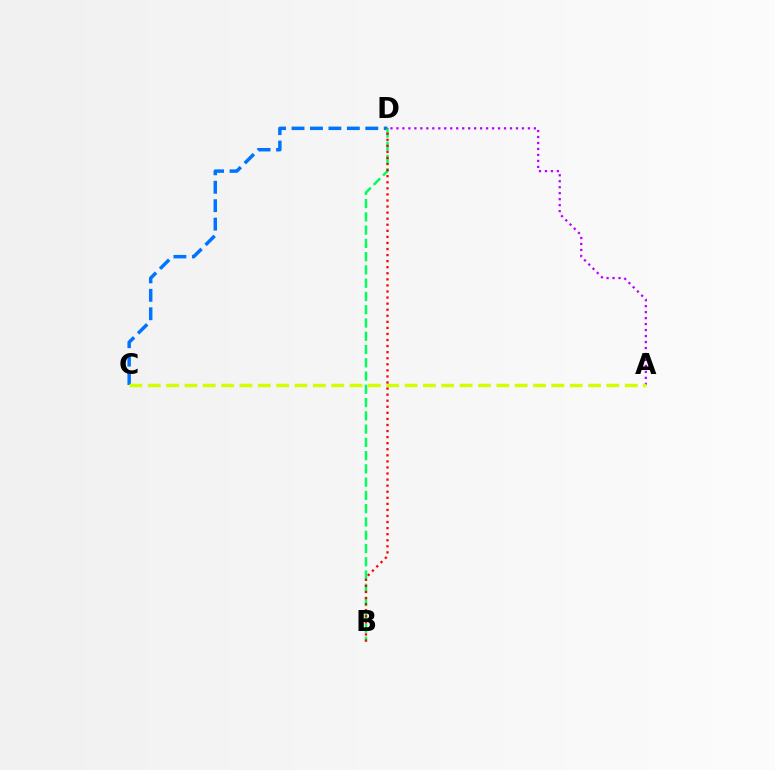{('A', 'D'): [{'color': '#b900ff', 'line_style': 'dotted', 'thickness': 1.62}], ('C', 'D'): [{'color': '#0074ff', 'line_style': 'dashed', 'thickness': 2.51}], ('B', 'D'): [{'color': '#00ff5c', 'line_style': 'dashed', 'thickness': 1.8}, {'color': '#ff0000', 'line_style': 'dotted', 'thickness': 1.65}], ('A', 'C'): [{'color': '#d1ff00', 'line_style': 'dashed', 'thickness': 2.49}]}